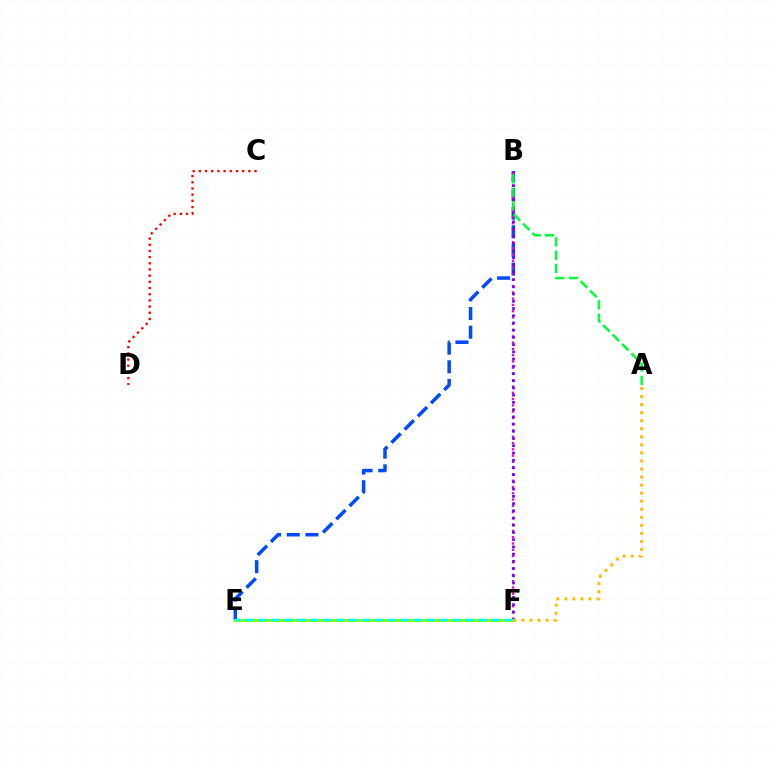{('B', 'E'): [{'color': '#004bff', 'line_style': 'dashed', 'thickness': 2.53}], ('B', 'F'): [{'color': '#ff00cf', 'line_style': 'dotted', 'thickness': 1.71}, {'color': '#7200ff', 'line_style': 'dotted', 'thickness': 1.96}], ('A', 'B'): [{'color': '#00ff39', 'line_style': 'dashed', 'thickness': 1.81}], ('E', 'F'): [{'color': '#84ff00', 'line_style': 'solid', 'thickness': 2.18}, {'color': '#00fff6', 'line_style': 'dashed', 'thickness': 1.76}], ('A', 'F'): [{'color': '#ffbd00', 'line_style': 'dotted', 'thickness': 2.19}], ('C', 'D'): [{'color': '#ff0000', 'line_style': 'dotted', 'thickness': 1.68}]}